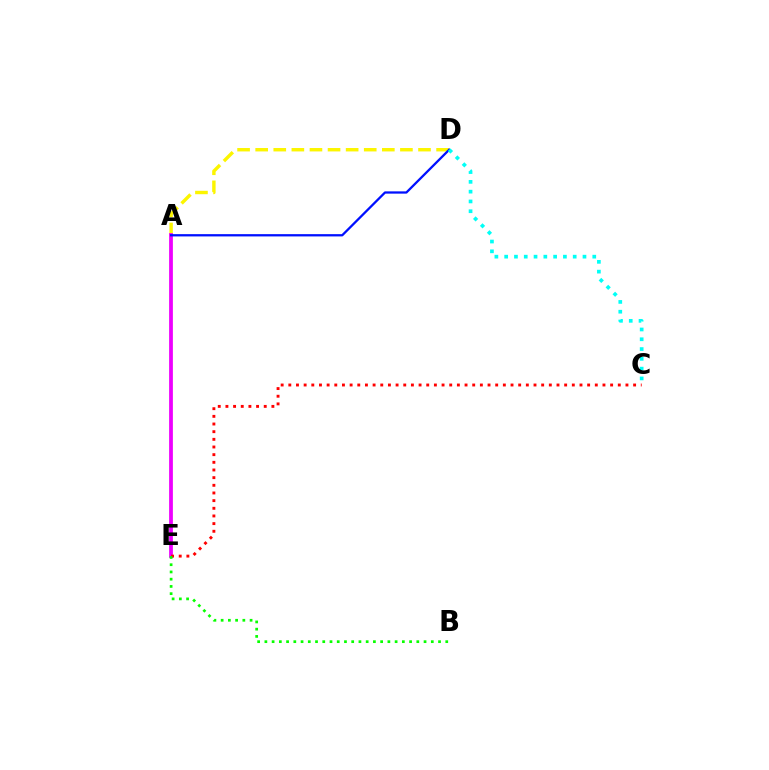{('A', 'D'): [{'color': '#fcf500', 'line_style': 'dashed', 'thickness': 2.46}, {'color': '#0010ff', 'line_style': 'solid', 'thickness': 1.64}], ('A', 'E'): [{'color': '#ee00ff', 'line_style': 'solid', 'thickness': 2.71}], ('C', 'D'): [{'color': '#00fff6', 'line_style': 'dotted', 'thickness': 2.66}], ('C', 'E'): [{'color': '#ff0000', 'line_style': 'dotted', 'thickness': 2.08}], ('B', 'E'): [{'color': '#08ff00', 'line_style': 'dotted', 'thickness': 1.97}]}